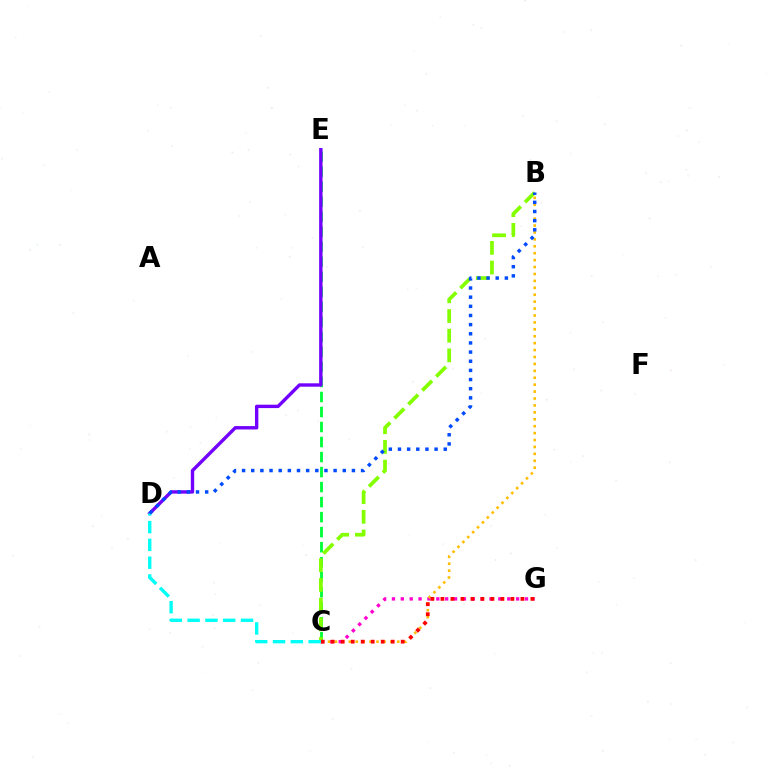{('C', 'G'): [{'color': '#ff00cf', 'line_style': 'dotted', 'thickness': 2.41}, {'color': '#ff0000', 'line_style': 'dotted', 'thickness': 2.72}], ('B', 'C'): [{'color': '#ffbd00', 'line_style': 'dotted', 'thickness': 1.88}, {'color': '#84ff00', 'line_style': 'dashed', 'thickness': 2.67}], ('C', 'E'): [{'color': '#00ff39', 'line_style': 'dashed', 'thickness': 2.04}], ('D', 'E'): [{'color': '#7200ff', 'line_style': 'solid', 'thickness': 2.44}], ('C', 'D'): [{'color': '#00fff6', 'line_style': 'dashed', 'thickness': 2.42}], ('B', 'D'): [{'color': '#004bff', 'line_style': 'dotted', 'thickness': 2.49}]}